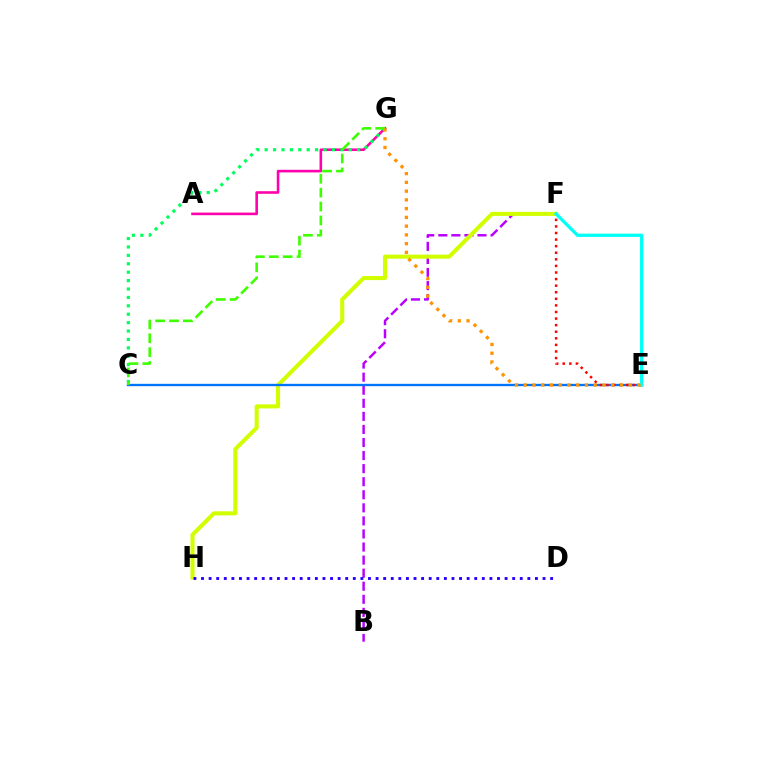{('B', 'F'): [{'color': '#b900ff', 'line_style': 'dashed', 'thickness': 1.78}], ('A', 'G'): [{'color': '#ff00ac', 'line_style': 'solid', 'thickness': 1.87}], ('F', 'H'): [{'color': '#d1ff00', 'line_style': 'solid', 'thickness': 2.92}], ('C', 'G'): [{'color': '#00ff5c', 'line_style': 'dotted', 'thickness': 2.28}, {'color': '#3dff00', 'line_style': 'dashed', 'thickness': 1.89}], ('C', 'E'): [{'color': '#0074ff', 'line_style': 'solid', 'thickness': 1.69}], ('E', 'F'): [{'color': '#ff0000', 'line_style': 'dotted', 'thickness': 1.79}, {'color': '#00fff6', 'line_style': 'solid', 'thickness': 2.35}], ('E', 'G'): [{'color': '#ff9400', 'line_style': 'dotted', 'thickness': 2.38}], ('D', 'H'): [{'color': '#2500ff', 'line_style': 'dotted', 'thickness': 2.06}]}